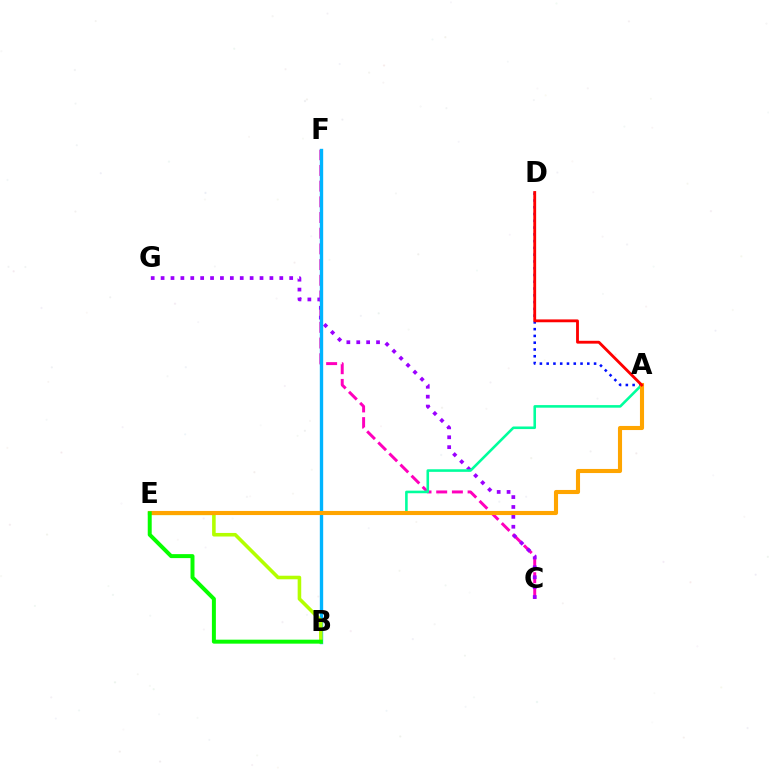{('C', 'F'): [{'color': '#ff00bd', 'line_style': 'dashed', 'thickness': 2.13}], ('C', 'G'): [{'color': '#9b00ff', 'line_style': 'dotted', 'thickness': 2.69}], ('B', 'F'): [{'color': '#00b5ff', 'line_style': 'solid', 'thickness': 2.42}], ('A', 'D'): [{'color': '#0010ff', 'line_style': 'dotted', 'thickness': 1.84}, {'color': '#ff0000', 'line_style': 'solid', 'thickness': 2.05}], ('A', 'E'): [{'color': '#00ff9d', 'line_style': 'solid', 'thickness': 1.86}, {'color': '#ffa500', 'line_style': 'solid', 'thickness': 2.95}], ('B', 'E'): [{'color': '#b3ff00', 'line_style': 'solid', 'thickness': 2.57}, {'color': '#08ff00', 'line_style': 'solid', 'thickness': 2.86}]}